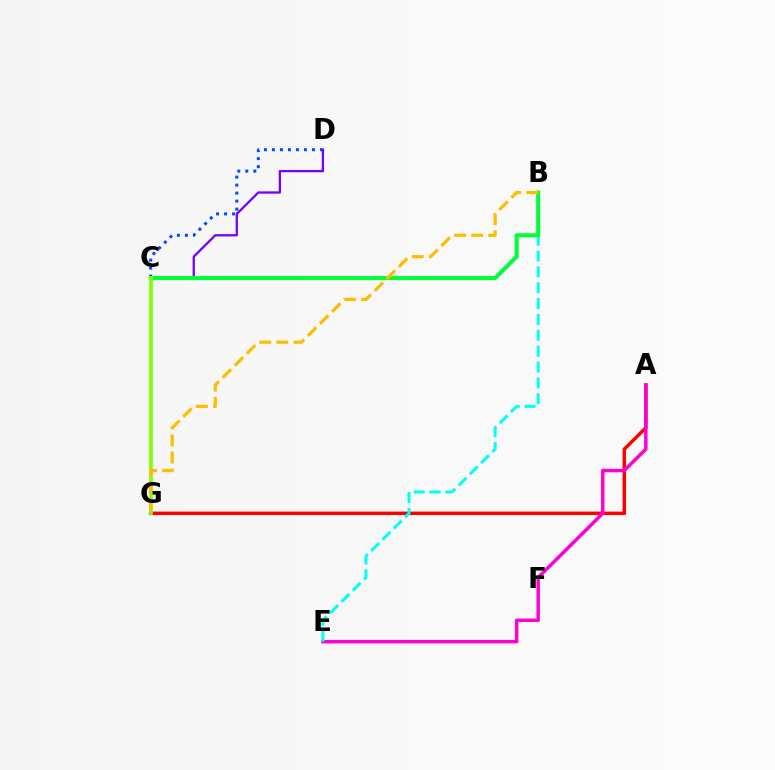{('A', 'G'): [{'color': '#ff0000', 'line_style': 'solid', 'thickness': 2.51}], ('A', 'E'): [{'color': '#ff00cf', 'line_style': 'solid', 'thickness': 2.49}], ('C', 'D'): [{'color': '#004bff', 'line_style': 'dotted', 'thickness': 2.17}, {'color': '#7200ff', 'line_style': 'solid', 'thickness': 1.63}], ('B', 'E'): [{'color': '#00fff6', 'line_style': 'dashed', 'thickness': 2.15}], ('B', 'C'): [{'color': '#00ff39', 'line_style': 'solid', 'thickness': 2.94}], ('C', 'G'): [{'color': '#84ff00', 'line_style': 'solid', 'thickness': 2.62}], ('B', 'G'): [{'color': '#ffbd00', 'line_style': 'dashed', 'thickness': 2.32}]}